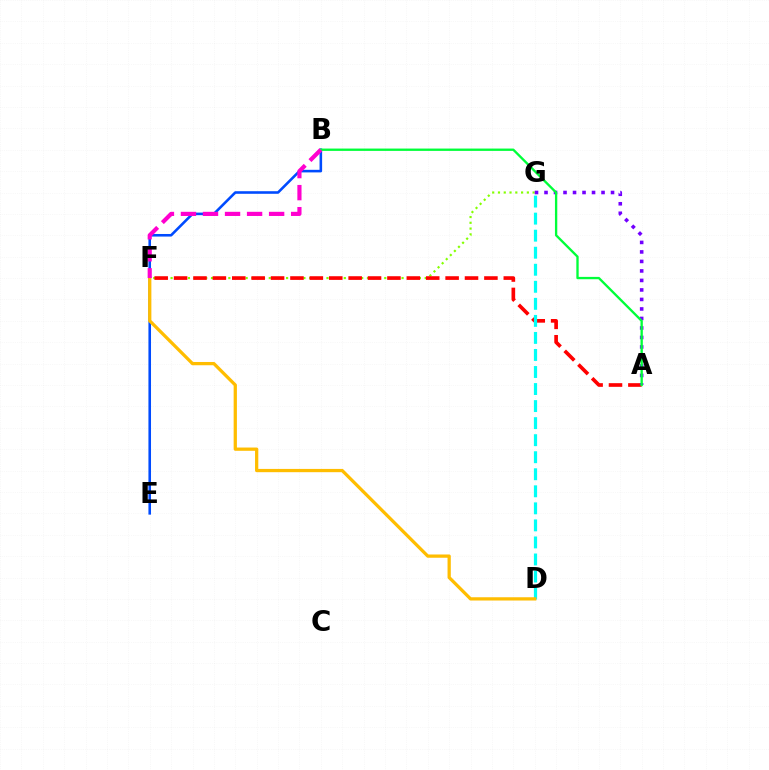{('F', 'G'): [{'color': '#84ff00', 'line_style': 'dotted', 'thickness': 1.57}], ('A', 'F'): [{'color': '#ff0000', 'line_style': 'dashed', 'thickness': 2.63}], ('B', 'E'): [{'color': '#004bff', 'line_style': 'solid', 'thickness': 1.86}], ('D', 'G'): [{'color': '#00fff6', 'line_style': 'dashed', 'thickness': 2.32}], ('A', 'G'): [{'color': '#7200ff', 'line_style': 'dotted', 'thickness': 2.58}], ('D', 'F'): [{'color': '#ffbd00', 'line_style': 'solid', 'thickness': 2.35}], ('A', 'B'): [{'color': '#00ff39', 'line_style': 'solid', 'thickness': 1.68}], ('B', 'F'): [{'color': '#ff00cf', 'line_style': 'dashed', 'thickness': 2.99}]}